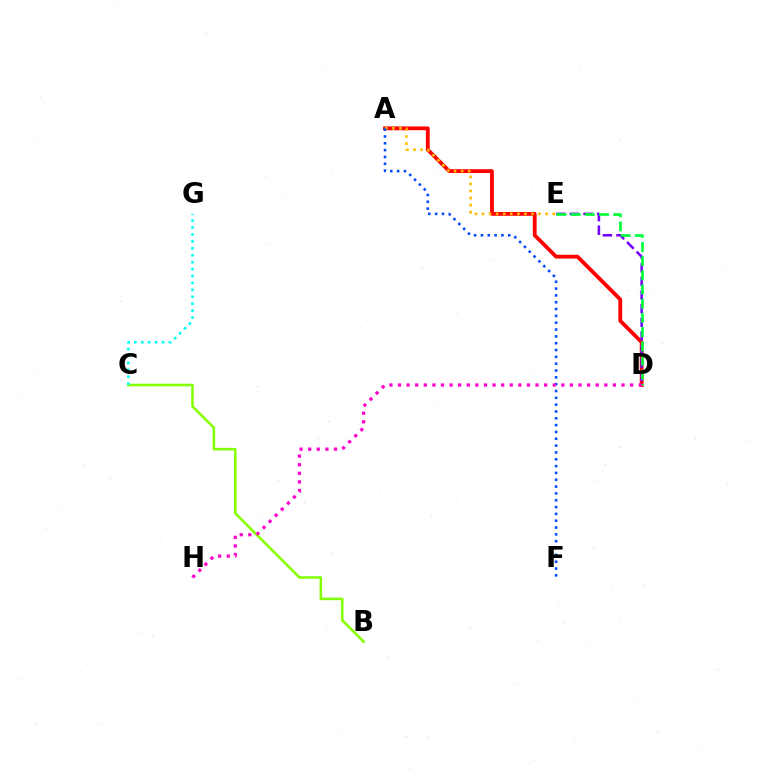{('A', 'D'): [{'color': '#ff0000', 'line_style': 'solid', 'thickness': 2.74}], ('D', 'E'): [{'color': '#7200ff', 'line_style': 'dashed', 'thickness': 1.85}, {'color': '#00ff39', 'line_style': 'dashed', 'thickness': 1.93}], ('A', 'E'): [{'color': '#ffbd00', 'line_style': 'dotted', 'thickness': 1.92}], ('A', 'F'): [{'color': '#004bff', 'line_style': 'dotted', 'thickness': 1.86}], ('B', 'C'): [{'color': '#84ff00', 'line_style': 'solid', 'thickness': 1.85}], ('C', 'G'): [{'color': '#00fff6', 'line_style': 'dotted', 'thickness': 1.88}], ('D', 'H'): [{'color': '#ff00cf', 'line_style': 'dotted', 'thickness': 2.34}]}